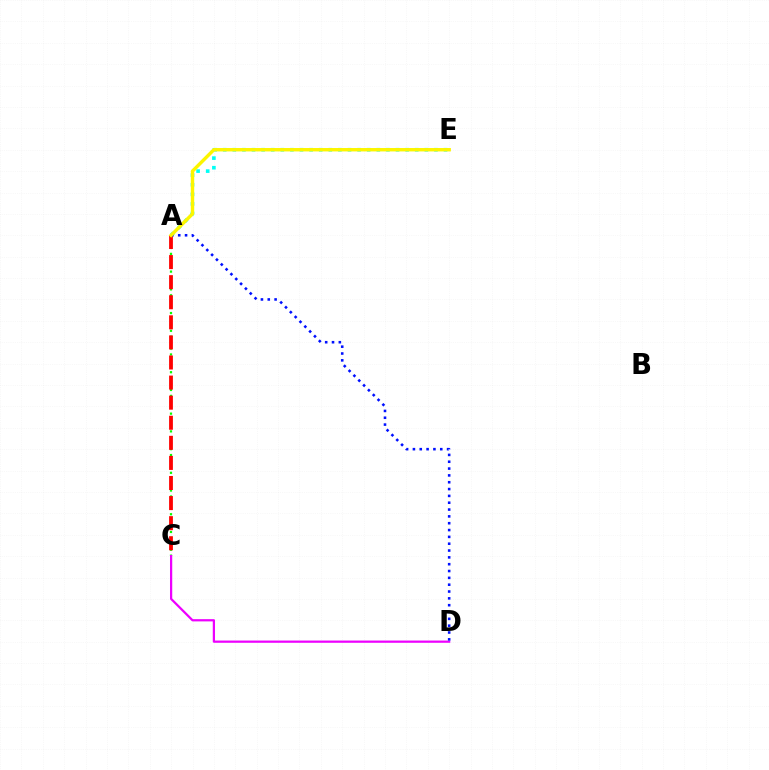{('A', 'E'): [{'color': '#00fff6', 'line_style': 'dotted', 'thickness': 2.61}, {'color': '#fcf500', 'line_style': 'solid', 'thickness': 2.46}], ('A', 'C'): [{'color': '#08ff00', 'line_style': 'dotted', 'thickness': 1.61}, {'color': '#ff0000', 'line_style': 'dashed', 'thickness': 2.73}], ('C', 'D'): [{'color': '#ee00ff', 'line_style': 'solid', 'thickness': 1.61}], ('A', 'D'): [{'color': '#0010ff', 'line_style': 'dotted', 'thickness': 1.86}]}